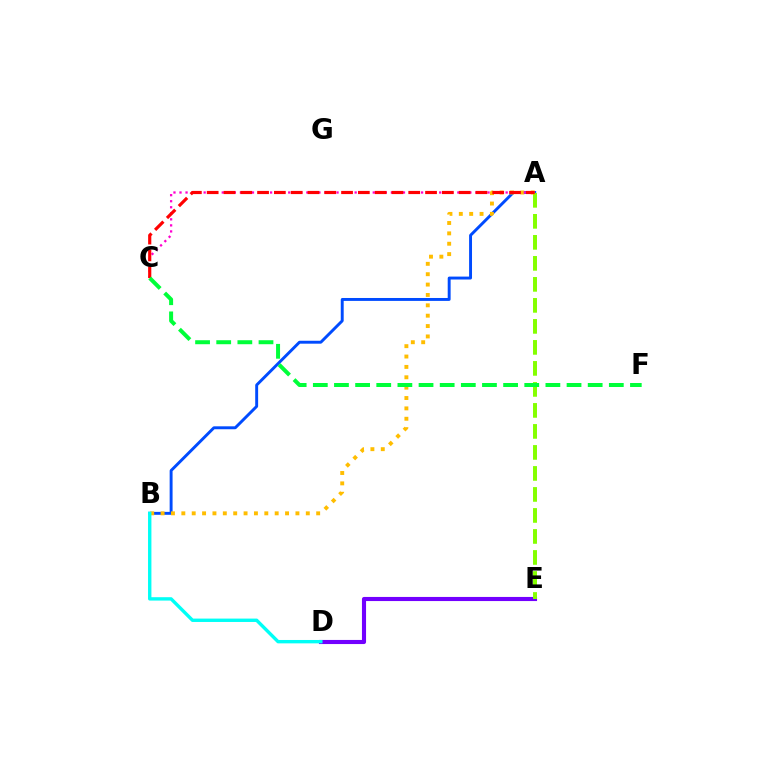{('A', 'B'): [{'color': '#004bff', 'line_style': 'solid', 'thickness': 2.1}, {'color': '#ffbd00', 'line_style': 'dotted', 'thickness': 2.82}], ('D', 'E'): [{'color': '#7200ff', 'line_style': 'solid', 'thickness': 2.96}], ('A', 'E'): [{'color': '#84ff00', 'line_style': 'dashed', 'thickness': 2.85}], ('A', 'C'): [{'color': '#ff00cf', 'line_style': 'dotted', 'thickness': 1.64}, {'color': '#ff0000', 'line_style': 'dashed', 'thickness': 2.28}], ('B', 'D'): [{'color': '#00fff6', 'line_style': 'solid', 'thickness': 2.43}], ('C', 'F'): [{'color': '#00ff39', 'line_style': 'dashed', 'thickness': 2.87}]}